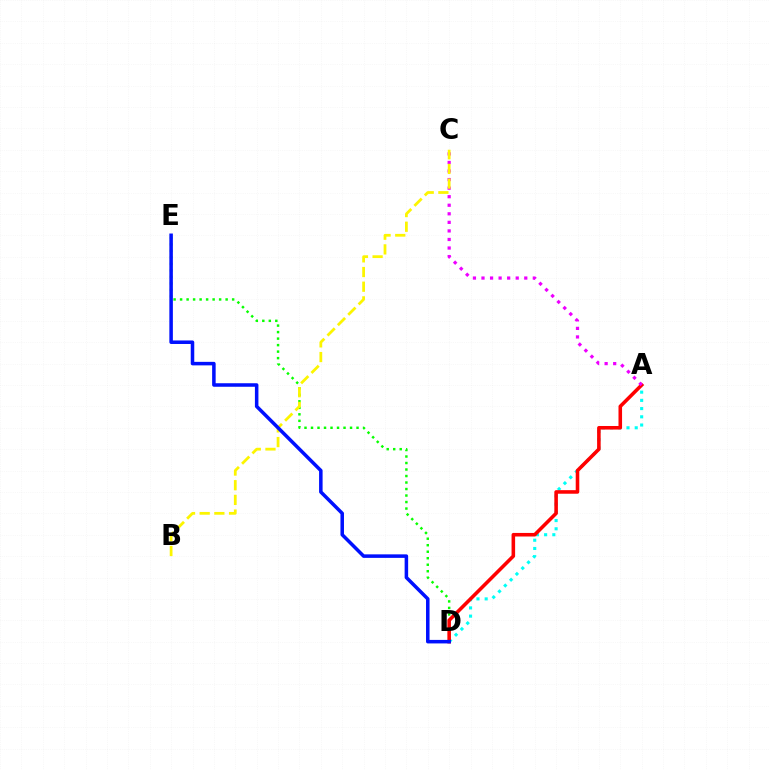{('A', 'D'): [{'color': '#00fff6', 'line_style': 'dotted', 'thickness': 2.23}, {'color': '#ff0000', 'line_style': 'solid', 'thickness': 2.57}], ('D', 'E'): [{'color': '#08ff00', 'line_style': 'dotted', 'thickness': 1.77}, {'color': '#0010ff', 'line_style': 'solid', 'thickness': 2.53}], ('A', 'C'): [{'color': '#ee00ff', 'line_style': 'dotted', 'thickness': 2.32}], ('B', 'C'): [{'color': '#fcf500', 'line_style': 'dashed', 'thickness': 1.99}]}